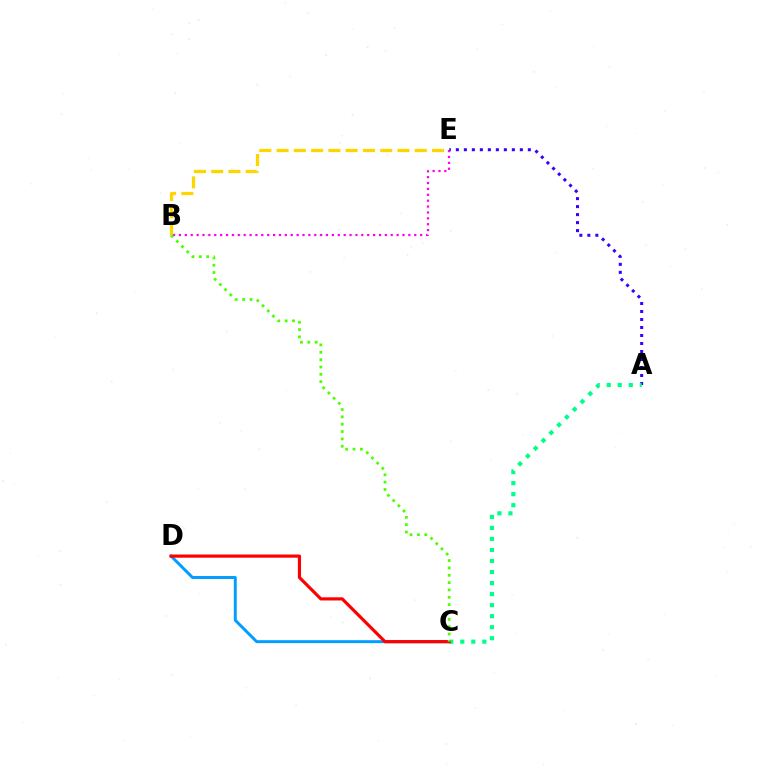{('B', 'E'): [{'color': '#ff00ed', 'line_style': 'dotted', 'thickness': 1.6}, {'color': '#ffd500', 'line_style': 'dashed', 'thickness': 2.35}], ('A', 'E'): [{'color': '#3700ff', 'line_style': 'dotted', 'thickness': 2.17}], ('A', 'C'): [{'color': '#00ff86', 'line_style': 'dotted', 'thickness': 3.0}], ('C', 'D'): [{'color': '#009eff', 'line_style': 'solid', 'thickness': 2.13}, {'color': '#ff0000', 'line_style': 'solid', 'thickness': 2.28}], ('B', 'C'): [{'color': '#4fff00', 'line_style': 'dotted', 'thickness': 2.0}]}